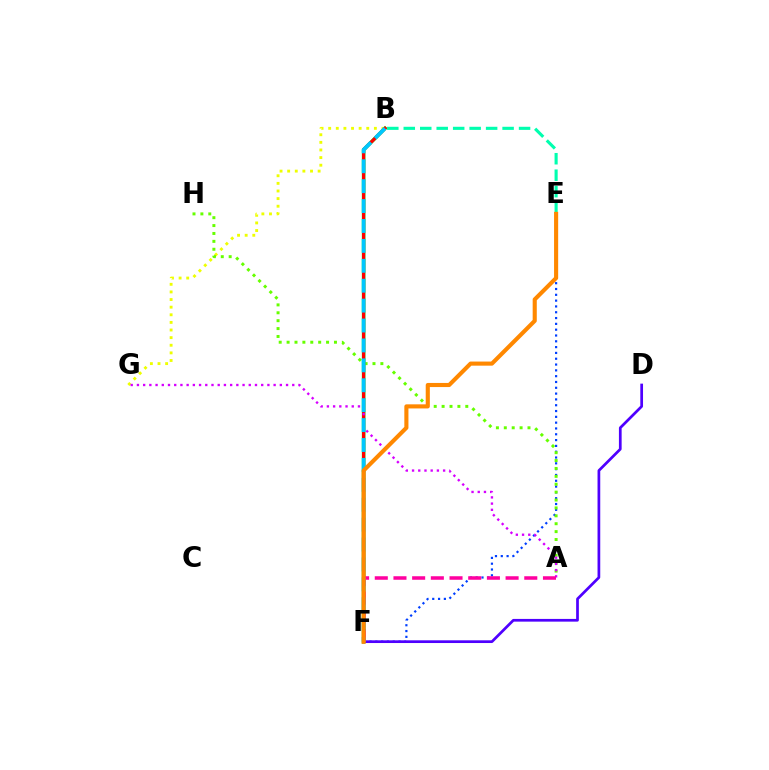{('B', 'G'): [{'color': '#eeff00', 'line_style': 'dotted', 'thickness': 2.07}], ('B', 'F'): [{'color': '#00ff27', 'line_style': 'solid', 'thickness': 2.57}, {'color': '#ff0000', 'line_style': 'solid', 'thickness': 2.32}, {'color': '#00c7ff', 'line_style': 'dashed', 'thickness': 2.7}], ('E', 'F'): [{'color': '#003fff', 'line_style': 'dotted', 'thickness': 1.58}, {'color': '#ff8800', 'line_style': 'solid', 'thickness': 2.96}], ('A', 'H'): [{'color': '#66ff00', 'line_style': 'dotted', 'thickness': 2.15}], ('D', 'F'): [{'color': '#4f00ff', 'line_style': 'solid', 'thickness': 1.96}], ('A', 'G'): [{'color': '#d600ff', 'line_style': 'dotted', 'thickness': 1.69}], ('A', 'F'): [{'color': '#ff00a0', 'line_style': 'dashed', 'thickness': 2.54}], ('B', 'E'): [{'color': '#00ffaf', 'line_style': 'dashed', 'thickness': 2.24}]}